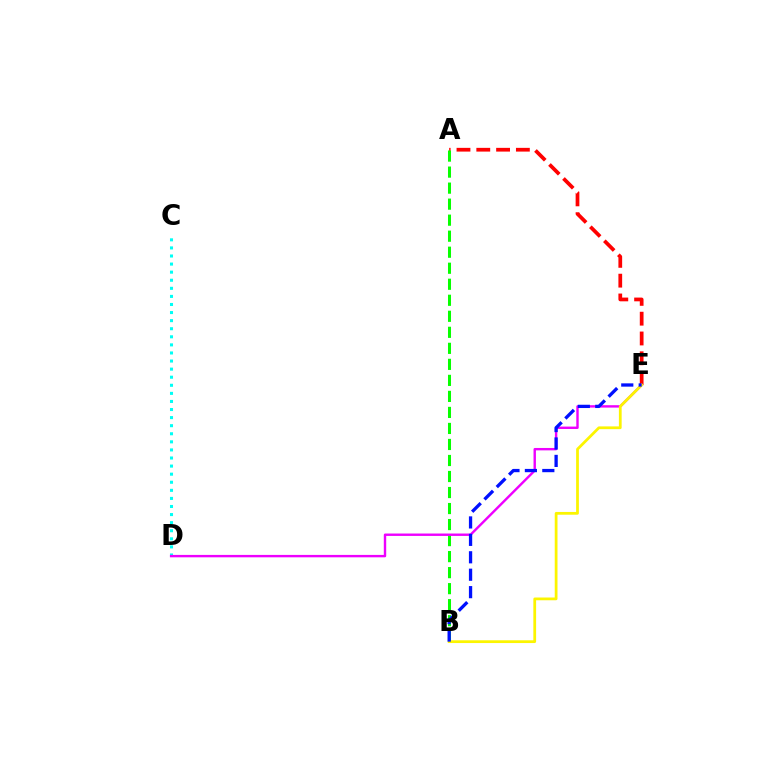{('A', 'E'): [{'color': '#ff0000', 'line_style': 'dashed', 'thickness': 2.69}], ('A', 'B'): [{'color': '#08ff00', 'line_style': 'dashed', 'thickness': 2.18}], ('C', 'D'): [{'color': '#00fff6', 'line_style': 'dotted', 'thickness': 2.2}], ('D', 'E'): [{'color': '#ee00ff', 'line_style': 'solid', 'thickness': 1.73}], ('B', 'E'): [{'color': '#fcf500', 'line_style': 'solid', 'thickness': 1.99}, {'color': '#0010ff', 'line_style': 'dashed', 'thickness': 2.37}]}